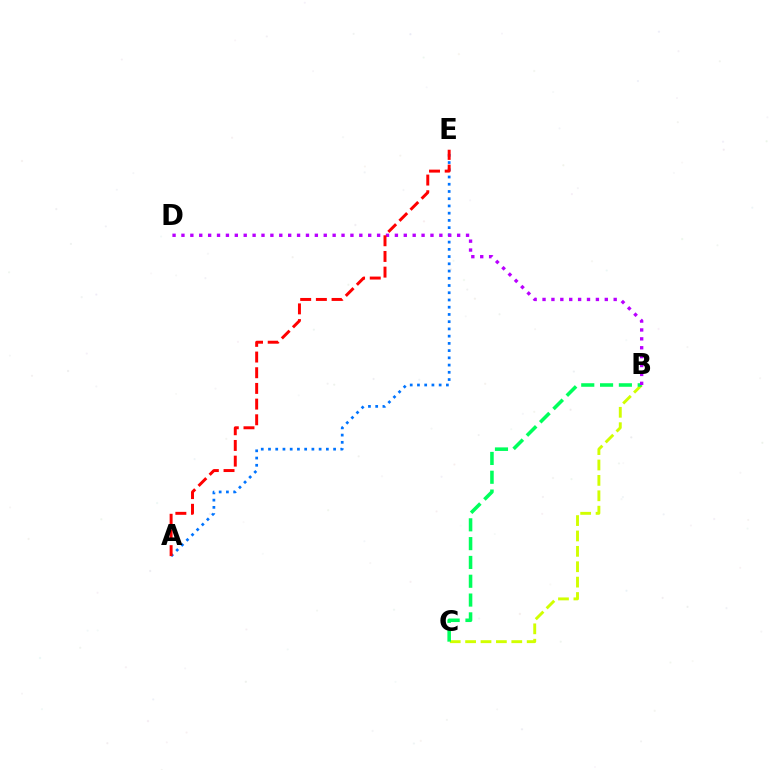{('B', 'C'): [{'color': '#d1ff00', 'line_style': 'dashed', 'thickness': 2.09}, {'color': '#00ff5c', 'line_style': 'dashed', 'thickness': 2.56}], ('A', 'E'): [{'color': '#0074ff', 'line_style': 'dotted', 'thickness': 1.97}, {'color': '#ff0000', 'line_style': 'dashed', 'thickness': 2.13}], ('B', 'D'): [{'color': '#b900ff', 'line_style': 'dotted', 'thickness': 2.42}]}